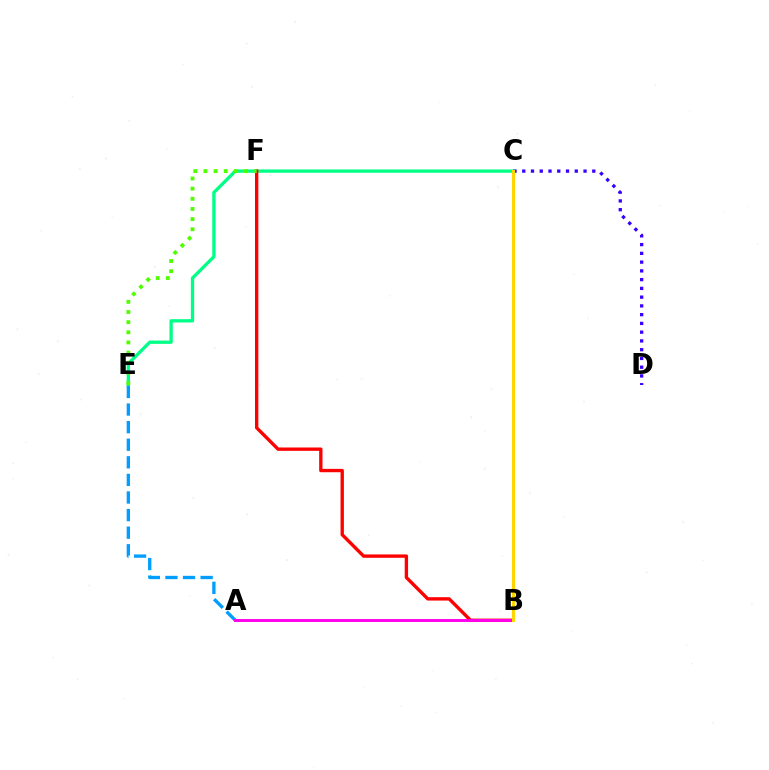{('C', 'E'): [{'color': '#00ff86', 'line_style': 'solid', 'thickness': 2.37}], ('C', 'D'): [{'color': '#3700ff', 'line_style': 'dotted', 'thickness': 2.38}], ('A', 'E'): [{'color': '#009eff', 'line_style': 'dashed', 'thickness': 2.39}], ('B', 'F'): [{'color': '#ff0000', 'line_style': 'solid', 'thickness': 2.41}], ('A', 'B'): [{'color': '#ff00ed', 'line_style': 'solid', 'thickness': 2.11}], ('E', 'F'): [{'color': '#4fff00', 'line_style': 'dotted', 'thickness': 2.76}], ('B', 'C'): [{'color': '#ffd500', 'line_style': 'solid', 'thickness': 2.21}]}